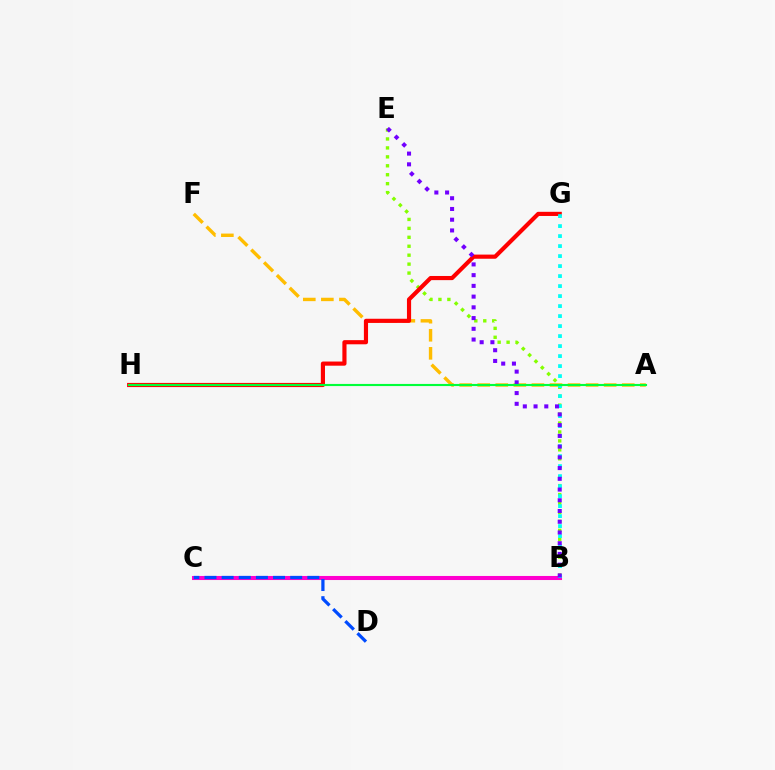{('A', 'F'): [{'color': '#ffbd00', 'line_style': 'dashed', 'thickness': 2.45}], ('B', 'E'): [{'color': '#84ff00', 'line_style': 'dotted', 'thickness': 2.43}, {'color': '#7200ff', 'line_style': 'dotted', 'thickness': 2.92}], ('B', 'C'): [{'color': '#ff00cf', 'line_style': 'solid', 'thickness': 2.93}], ('G', 'H'): [{'color': '#ff0000', 'line_style': 'solid', 'thickness': 2.99}], ('B', 'G'): [{'color': '#00fff6', 'line_style': 'dotted', 'thickness': 2.72}], ('A', 'H'): [{'color': '#00ff39', 'line_style': 'solid', 'thickness': 1.54}], ('C', 'D'): [{'color': '#004bff', 'line_style': 'dashed', 'thickness': 2.33}]}